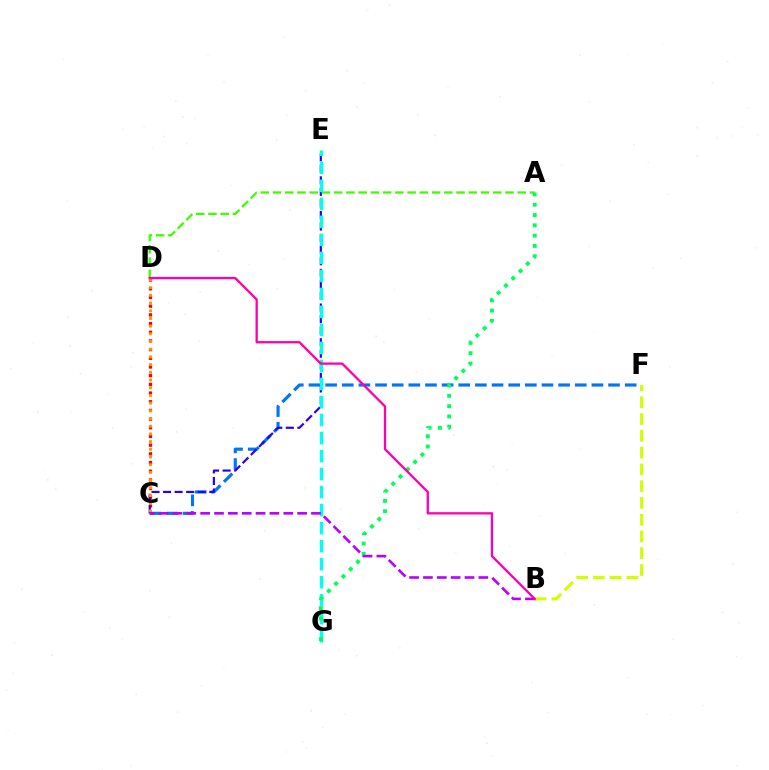{('C', 'F'): [{'color': '#0074ff', 'line_style': 'dashed', 'thickness': 2.26}], ('C', 'D'): [{'color': '#ff0000', 'line_style': 'dotted', 'thickness': 2.36}, {'color': '#ff9400', 'line_style': 'dotted', 'thickness': 2.09}], ('C', 'E'): [{'color': '#2500ff', 'line_style': 'dashed', 'thickness': 1.57}], ('E', 'G'): [{'color': '#00fff6', 'line_style': 'dashed', 'thickness': 2.45}], ('A', 'D'): [{'color': '#3dff00', 'line_style': 'dashed', 'thickness': 1.66}], ('B', 'F'): [{'color': '#d1ff00', 'line_style': 'dashed', 'thickness': 2.28}], ('A', 'G'): [{'color': '#00ff5c', 'line_style': 'dotted', 'thickness': 2.8}], ('B', 'C'): [{'color': '#b900ff', 'line_style': 'dashed', 'thickness': 1.88}], ('B', 'D'): [{'color': '#ff00ac', 'line_style': 'solid', 'thickness': 1.66}]}